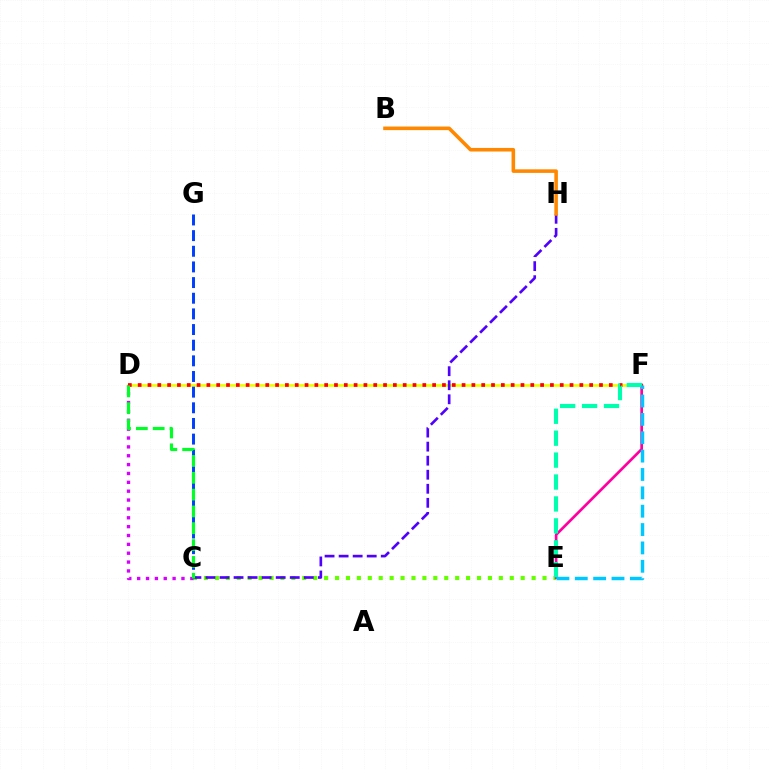{('D', 'F'): [{'color': '#eeff00', 'line_style': 'solid', 'thickness': 1.91}, {'color': '#ff0000', 'line_style': 'dotted', 'thickness': 2.67}], ('C', 'E'): [{'color': '#66ff00', 'line_style': 'dotted', 'thickness': 2.97}], ('C', 'H'): [{'color': '#4f00ff', 'line_style': 'dashed', 'thickness': 1.91}], ('E', 'F'): [{'color': '#ff00a0', 'line_style': 'solid', 'thickness': 1.94}, {'color': '#00ffaf', 'line_style': 'dashed', 'thickness': 2.98}, {'color': '#00c7ff', 'line_style': 'dashed', 'thickness': 2.49}], ('C', 'D'): [{'color': '#d600ff', 'line_style': 'dotted', 'thickness': 2.41}, {'color': '#00ff27', 'line_style': 'dashed', 'thickness': 2.29}], ('B', 'H'): [{'color': '#ff8800', 'line_style': 'solid', 'thickness': 2.57}], ('C', 'G'): [{'color': '#003fff', 'line_style': 'dashed', 'thickness': 2.13}]}